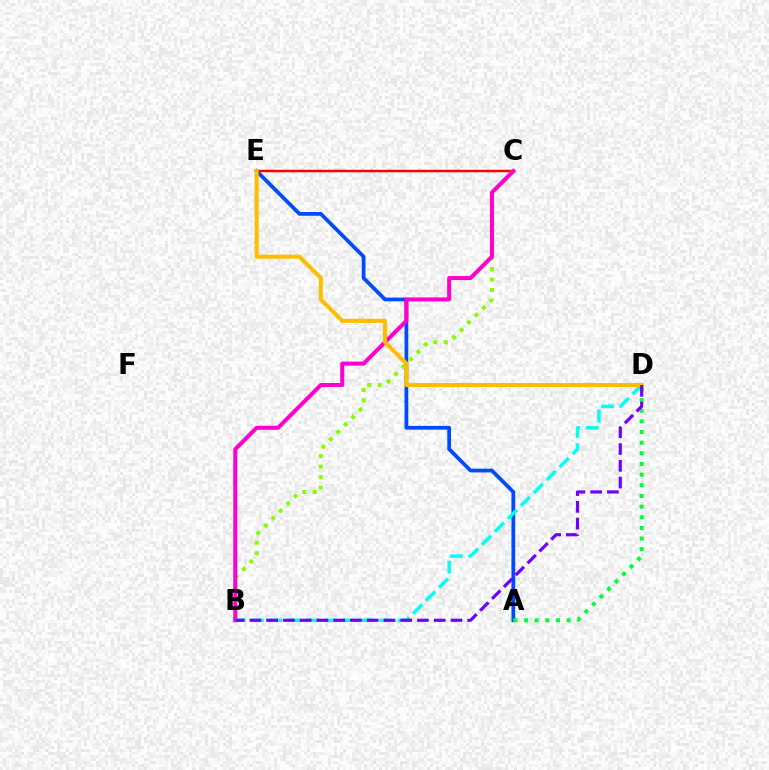{('A', 'E'): [{'color': '#004bff', 'line_style': 'solid', 'thickness': 2.7}], ('C', 'E'): [{'color': '#ff0000', 'line_style': 'solid', 'thickness': 1.79}], ('B', 'C'): [{'color': '#84ff00', 'line_style': 'dotted', 'thickness': 2.85}, {'color': '#ff00cf', 'line_style': 'solid', 'thickness': 2.89}], ('B', 'D'): [{'color': '#00fff6', 'line_style': 'dashed', 'thickness': 2.49}, {'color': '#7200ff', 'line_style': 'dashed', 'thickness': 2.28}], ('D', 'E'): [{'color': '#ffbd00', 'line_style': 'solid', 'thickness': 2.92}], ('A', 'D'): [{'color': '#00ff39', 'line_style': 'dotted', 'thickness': 2.89}]}